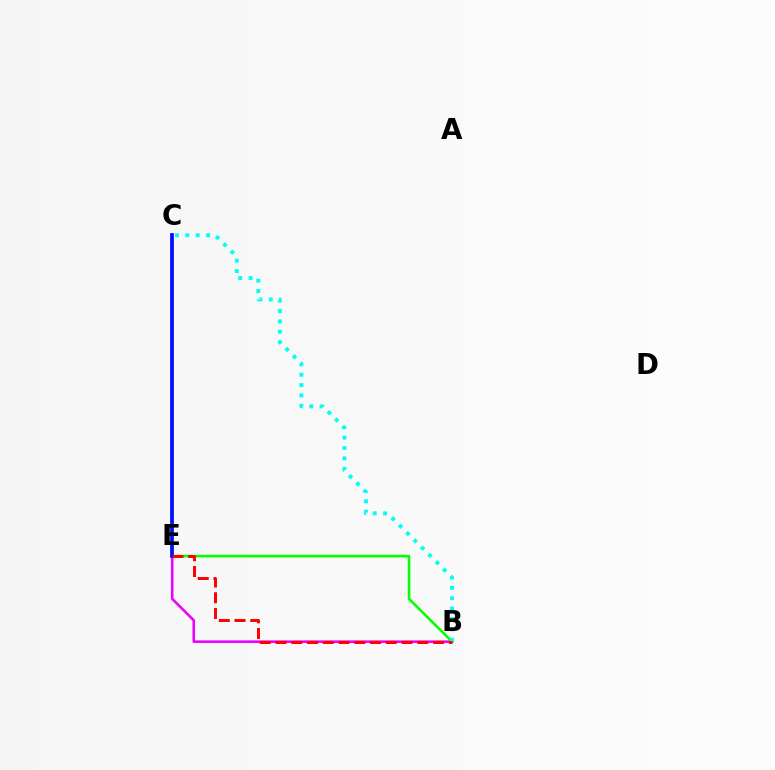{('B', 'E'): [{'color': '#ee00ff', 'line_style': 'solid', 'thickness': 1.86}, {'color': '#08ff00', 'line_style': 'solid', 'thickness': 1.89}, {'color': '#ff0000', 'line_style': 'dashed', 'thickness': 2.14}], ('C', 'E'): [{'color': '#fcf500', 'line_style': 'solid', 'thickness': 1.79}, {'color': '#0010ff', 'line_style': 'solid', 'thickness': 2.7}], ('B', 'C'): [{'color': '#00fff6', 'line_style': 'dotted', 'thickness': 2.82}]}